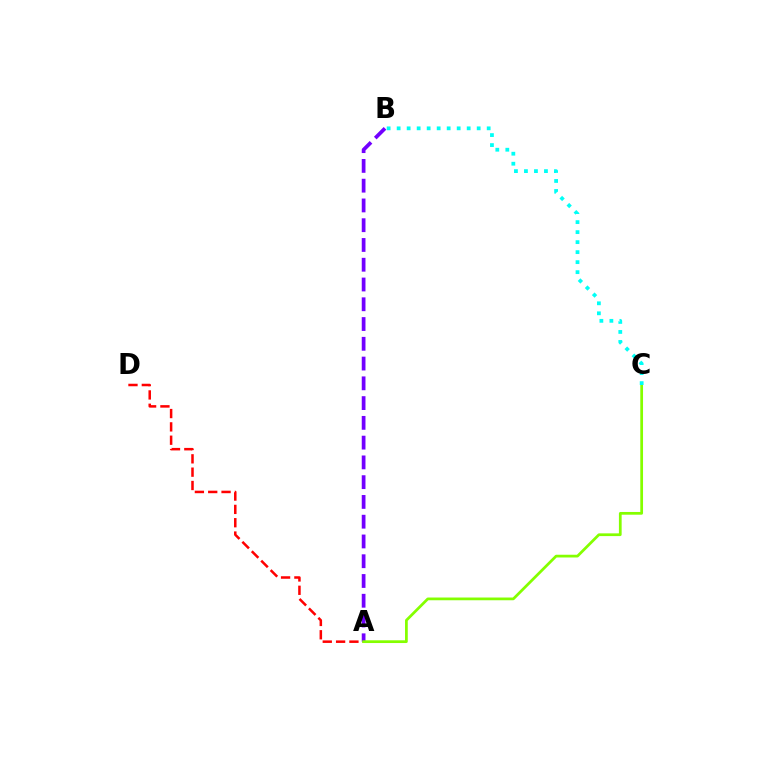{('A', 'D'): [{'color': '#ff0000', 'line_style': 'dashed', 'thickness': 1.81}], ('A', 'B'): [{'color': '#7200ff', 'line_style': 'dashed', 'thickness': 2.69}], ('A', 'C'): [{'color': '#84ff00', 'line_style': 'solid', 'thickness': 1.97}], ('B', 'C'): [{'color': '#00fff6', 'line_style': 'dotted', 'thickness': 2.72}]}